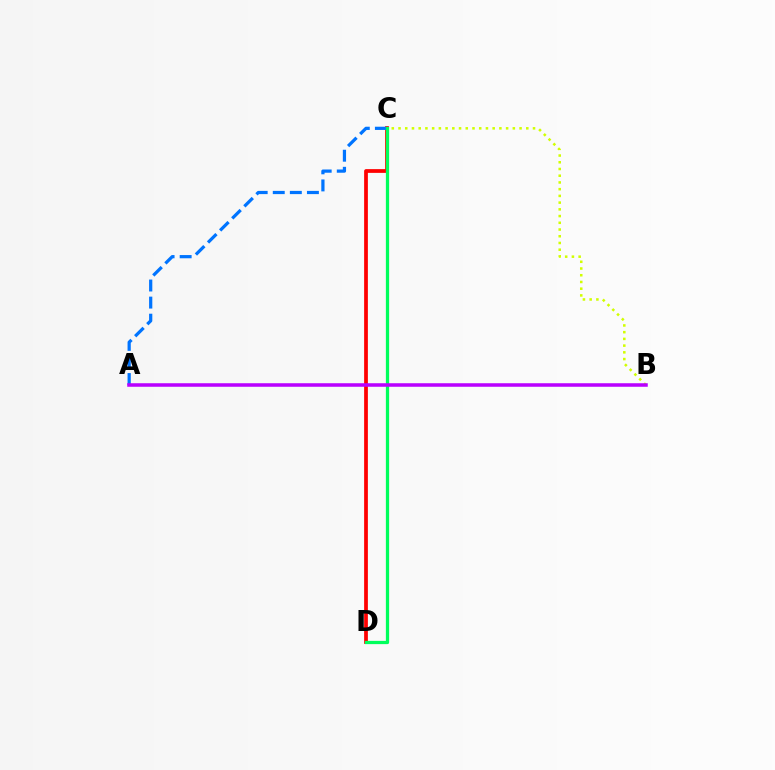{('C', 'D'): [{'color': '#ff0000', 'line_style': 'solid', 'thickness': 2.7}, {'color': '#00ff5c', 'line_style': 'solid', 'thickness': 2.34}], ('A', 'C'): [{'color': '#0074ff', 'line_style': 'dashed', 'thickness': 2.32}], ('B', 'C'): [{'color': '#d1ff00', 'line_style': 'dotted', 'thickness': 1.83}], ('A', 'B'): [{'color': '#b900ff', 'line_style': 'solid', 'thickness': 2.54}]}